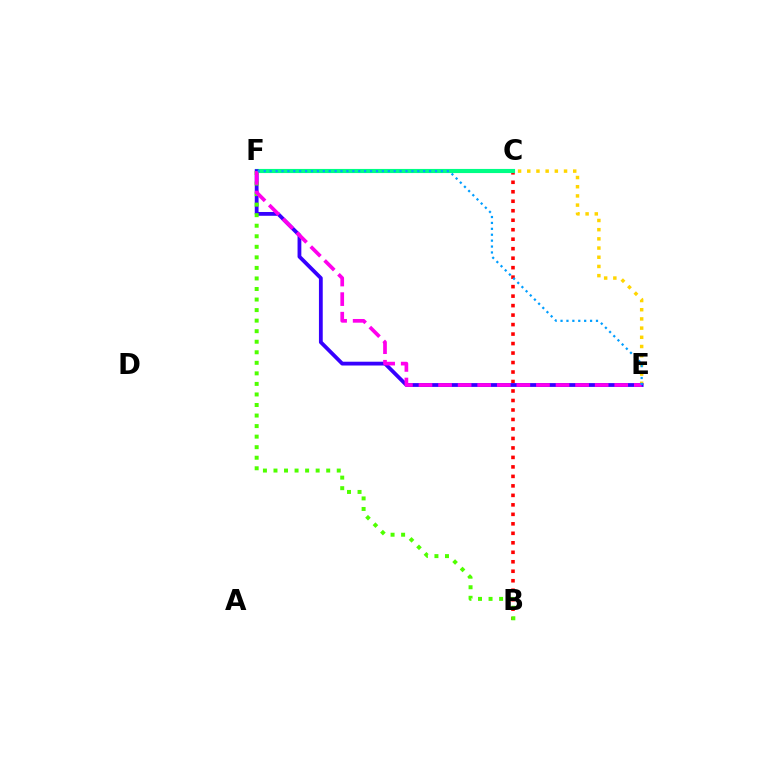{('C', 'E'): [{'color': '#ffd500', 'line_style': 'dotted', 'thickness': 2.5}], ('B', 'C'): [{'color': '#ff0000', 'line_style': 'dotted', 'thickness': 2.58}], ('C', 'F'): [{'color': '#00ff86', 'line_style': 'solid', 'thickness': 2.97}], ('E', 'F'): [{'color': '#3700ff', 'line_style': 'solid', 'thickness': 2.74}, {'color': '#ff00ed', 'line_style': 'dashed', 'thickness': 2.66}, {'color': '#009eff', 'line_style': 'dotted', 'thickness': 1.6}], ('B', 'F'): [{'color': '#4fff00', 'line_style': 'dotted', 'thickness': 2.87}]}